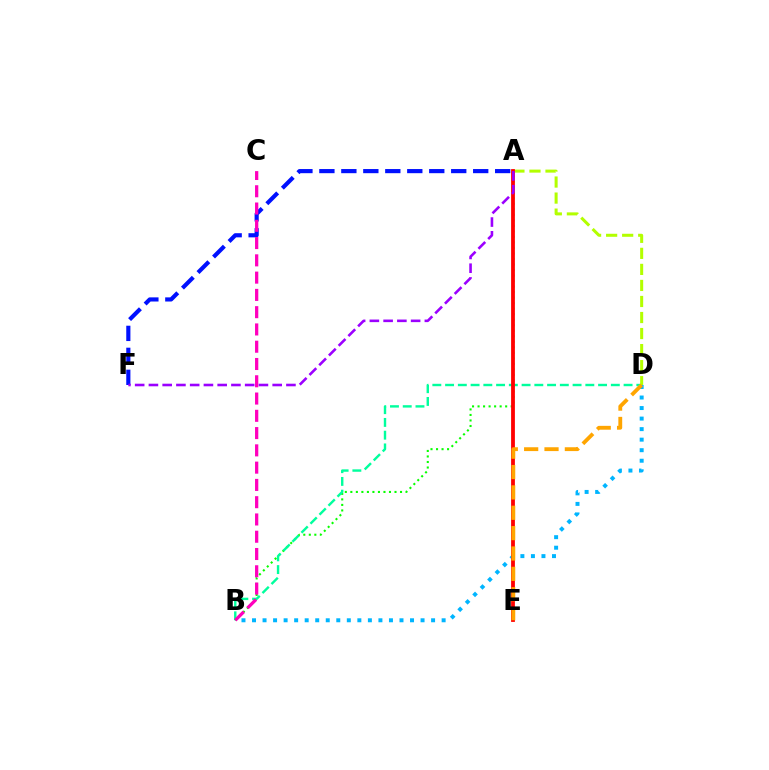{('A', 'B'): [{'color': '#08ff00', 'line_style': 'dotted', 'thickness': 1.5}], ('A', 'F'): [{'color': '#0010ff', 'line_style': 'dashed', 'thickness': 2.99}, {'color': '#9b00ff', 'line_style': 'dashed', 'thickness': 1.87}], ('B', 'D'): [{'color': '#00ff9d', 'line_style': 'dashed', 'thickness': 1.73}, {'color': '#00b5ff', 'line_style': 'dotted', 'thickness': 2.86}], ('B', 'C'): [{'color': '#ff00bd', 'line_style': 'dashed', 'thickness': 2.35}], ('A', 'D'): [{'color': '#b3ff00', 'line_style': 'dashed', 'thickness': 2.18}], ('A', 'E'): [{'color': '#ff0000', 'line_style': 'solid', 'thickness': 2.74}], ('D', 'E'): [{'color': '#ffa500', 'line_style': 'dashed', 'thickness': 2.77}]}